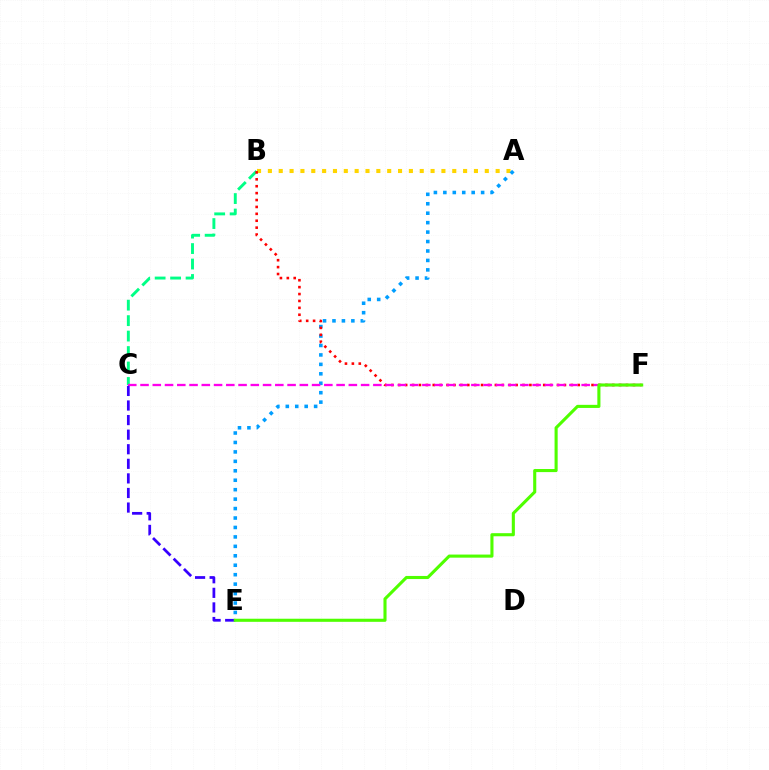{('B', 'C'): [{'color': '#00ff86', 'line_style': 'dashed', 'thickness': 2.1}], ('A', 'B'): [{'color': '#ffd500', 'line_style': 'dotted', 'thickness': 2.95}], ('A', 'E'): [{'color': '#009eff', 'line_style': 'dotted', 'thickness': 2.57}], ('B', 'F'): [{'color': '#ff0000', 'line_style': 'dotted', 'thickness': 1.88}], ('C', 'F'): [{'color': '#ff00ed', 'line_style': 'dashed', 'thickness': 1.66}], ('C', 'E'): [{'color': '#3700ff', 'line_style': 'dashed', 'thickness': 1.98}], ('E', 'F'): [{'color': '#4fff00', 'line_style': 'solid', 'thickness': 2.23}]}